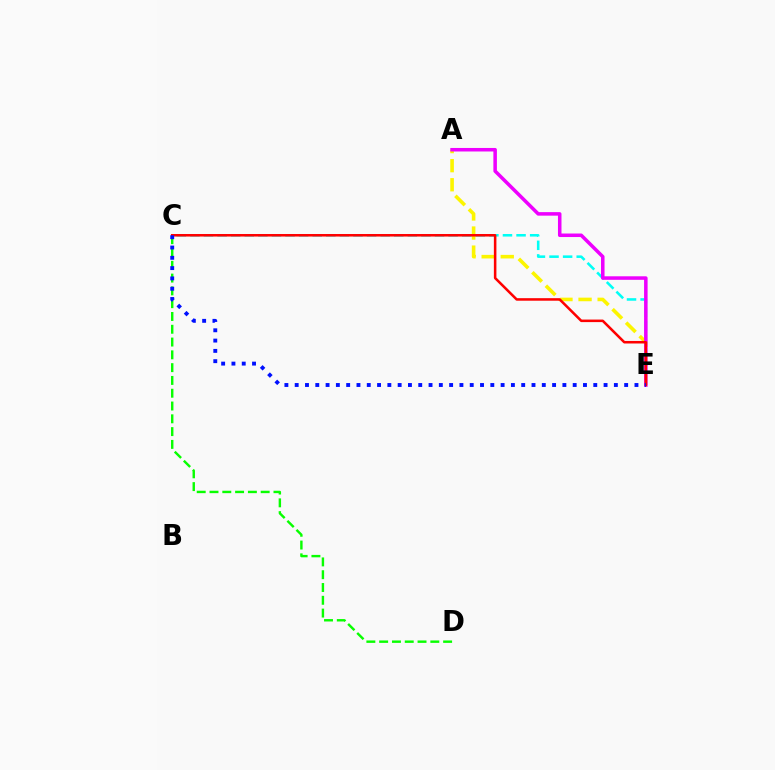{('C', 'E'): [{'color': '#00fff6', 'line_style': 'dashed', 'thickness': 1.85}, {'color': '#ff0000', 'line_style': 'solid', 'thickness': 1.82}, {'color': '#0010ff', 'line_style': 'dotted', 'thickness': 2.8}], ('A', 'E'): [{'color': '#fcf500', 'line_style': 'dashed', 'thickness': 2.59}, {'color': '#ee00ff', 'line_style': 'solid', 'thickness': 2.54}], ('C', 'D'): [{'color': '#08ff00', 'line_style': 'dashed', 'thickness': 1.74}]}